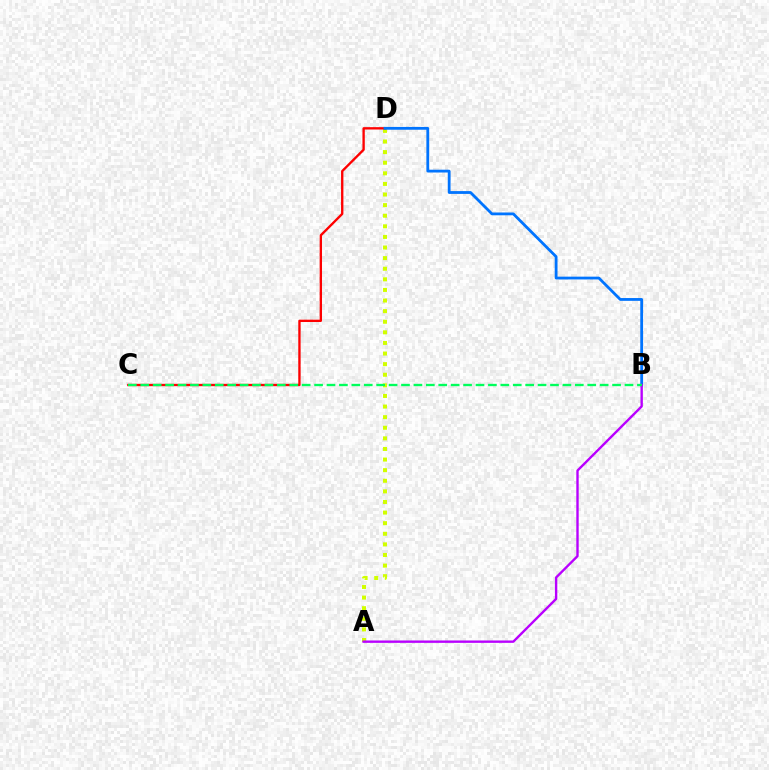{('A', 'D'): [{'color': '#d1ff00', 'line_style': 'dotted', 'thickness': 2.88}], ('C', 'D'): [{'color': '#ff0000', 'line_style': 'solid', 'thickness': 1.69}], ('B', 'D'): [{'color': '#0074ff', 'line_style': 'solid', 'thickness': 2.01}], ('A', 'B'): [{'color': '#b900ff', 'line_style': 'solid', 'thickness': 1.71}], ('B', 'C'): [{'color': '#00ff5c', 'line_style': 'dashed', 'thickness': 1.69}]}